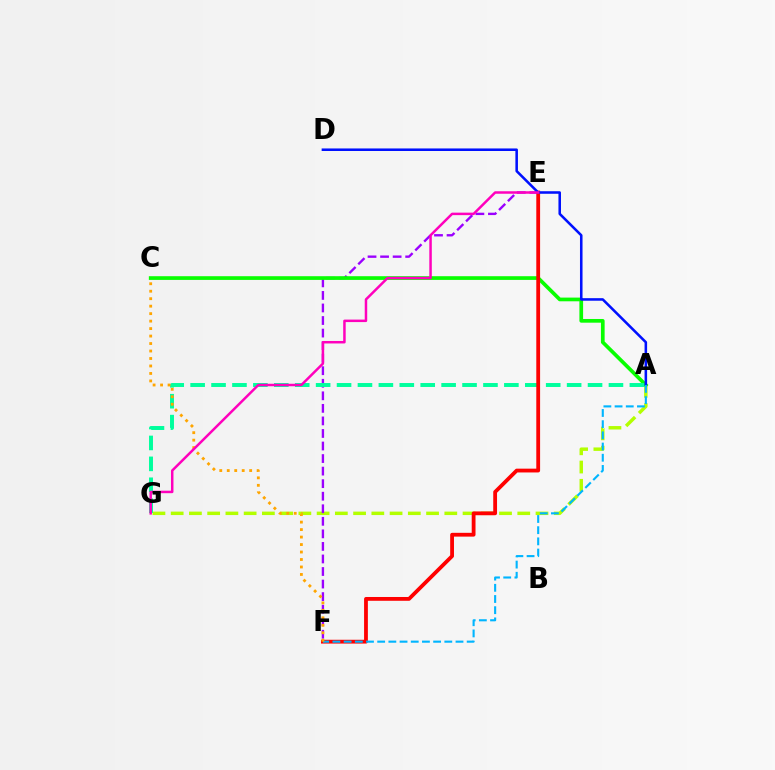{('A', 'G'): [{'color': '#b3ff00', 'line_style': 'dashed', 'thickness': 2.48}, {'color': '#00ff9d', 'line_style': 'dashed', 'thickness': 2.84}], ('E', 'F'): [{'color': '#9b00ff', 'line_style': 'dashed', 'thickness': 1.7}, {'color': '#ff0000', 'line_style': 'solid', 'thickness': 2.73}], ('A', 'C'): [{'color': '#08ff00', 'line_style': 'solid', 'thickness': 2.66}], ('A', 'D'): [{'color': '#0010ff', 'line_style': 'solid', 'thickness': 1.84}], ('A', 'F'): [{'color': '#00b5ff', 'line_style': 'dashed', 'thickness': 1.52}], ('C', 'F'): [{'color': '#ffa500', 'line_style': 'dotted', 'thickness': 2.03}], ('E', 'G'): [{'color': '#ff00bd', 'line_style': 'solid', 'thickness': 1.79}]}